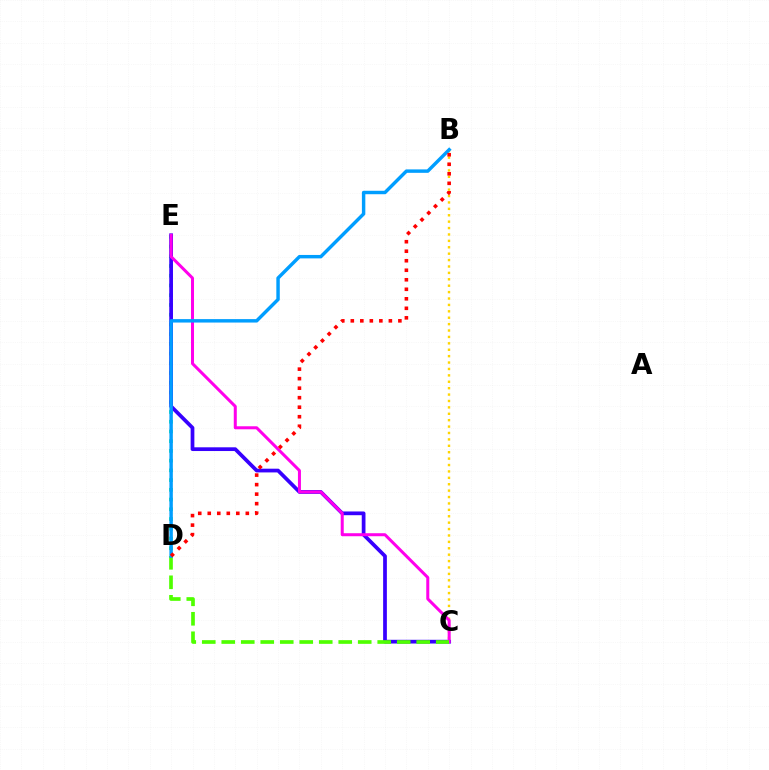{('D', 'E'): [{'color': '#00ff86', 'line_style': 'dotted', 'thickness': 2.64}], ('B', 'C'): [{'color': '#ffd500', 'line_style': 'dotted', 'thickness': 1.74}], ('C', 'E'): [{'color': '#3700ff', 'line_style': 'solid', 'thickness': 2.69}, {'color': '#ff00ed', 'line_style': 'solid', 'thickness': 2.17}], ('C', 'D'): [{'color': '#4fff00', 'line_style': 'dashed', 'thickness': 2.65}], ('B', 'D'): [{'color': '#009eff', 'line_style': 'solid', 'thickness': 2.47}, {'color': '#ff0000', 'line_style': 'dotted', 'thickness': 2.59}]}